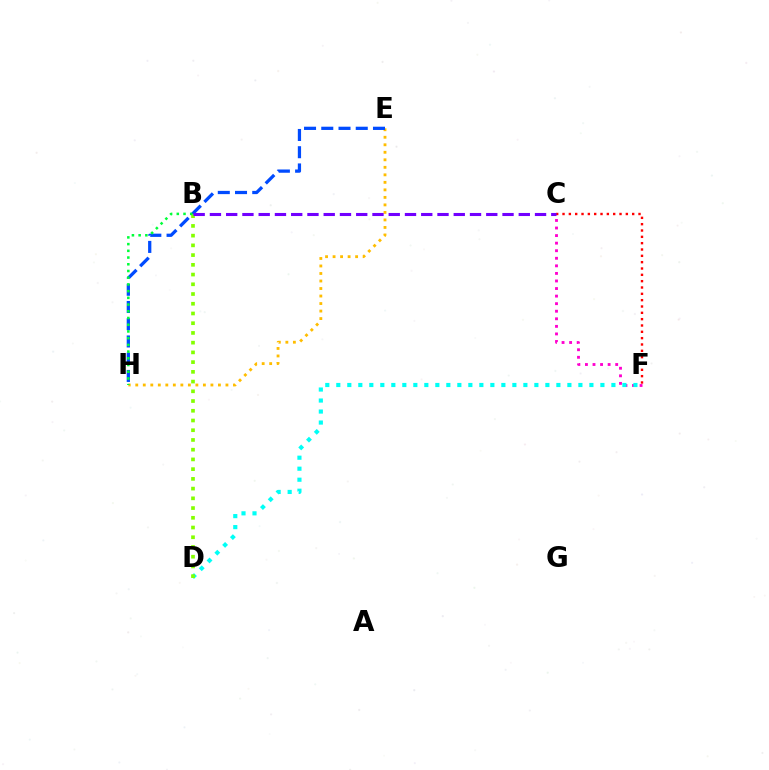{('C', 'F'): [{'color': '#ff0000', 'line_style': 'dotted', 'thickness': 1.72}, {'color': '#ff00cf', 'line_style': 'dotted', 'thickness': 2.06}], ('E', 'H'): [{'color': '#ffbd00', 'line_style': 'dotted', 'thickness': 2.04}, {'color': '#004bff', 'line_style': 'dashed', 'thickness': 2.34}], ('D', 'F'): [{'color': '#00fff6', 'line_style': 'dotted', 'thickness': 2.99}], ('B', 'D'): [{'color': '#84ff00', 'line_style': 'dotted', 'thickness': 2.64}], ('B', 'H'): [{'color': '#00ff39', 'line_style': 'dotted', 'thickness': 1.82}], ('B', 'C'): [{'color': '#7200ff', 'line_style': 'dashed', 'thickness': 2.21}]}